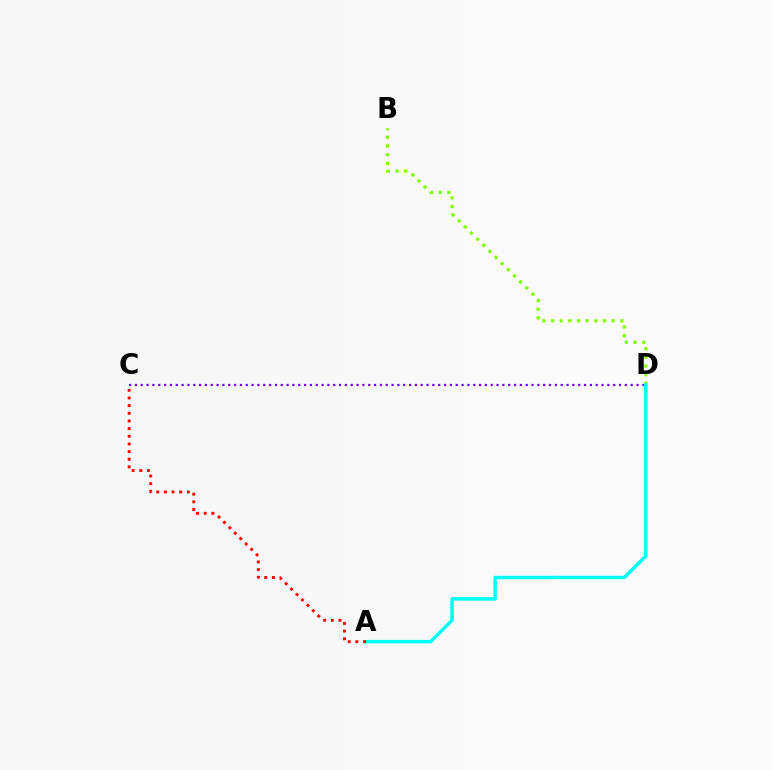{('B', 'D'): [{'color': '#84ff00', 'line_style': 'dotted', 'thickness': 2.35}], ('C', 'D'): [{'color': '#7200ff', 'line_style': 'dotted', 'thickness': 1.58}], ('A', 'D'): [{'color': '#00fff6', 'line_style': 'solid', 'thickness': 2.5}], ('A', 'C'): [{'color': '#ff0000', 'line_style': 'dotted', 'thickness': 2.08}]}